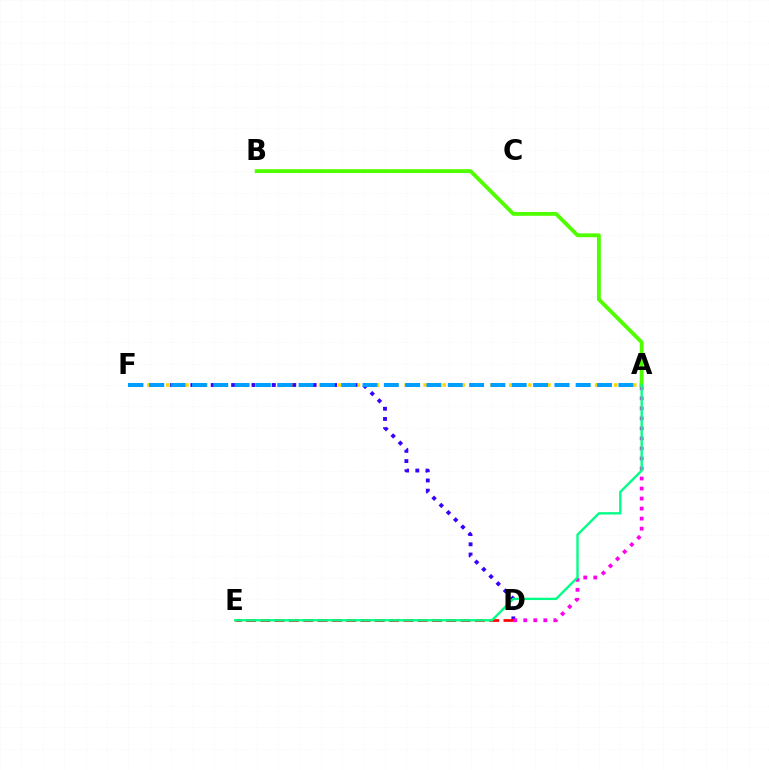{('A', 'F'): [{'color': '#ffd500', 'line_style': 'dotted', 'thickness': 2.59}, {'color': '#009eff', 'line_style': 'dashed', 'thickness': 2.9}], ('D', 'F'): [{'color': '#3700ff', 'line_style': 'dotted', 'thickness': 2.77}], ('A', 'D'): [{'color': '#ff00ed', 'line_style': 'dotted', 'thickness': 2.72}], ('D', 'E'): [{'color': '#ff0000', 'line_style': 'dashed', 'thickness': 1.94}], ('A', 'B'): [{'color': '#4fff00', 'line_style': 'solid', 'thickness': 2.77}], ('A', 'E'): [{'color': '#00ff86', 'line_style': 'solid', 'thickness': 1.7}]}